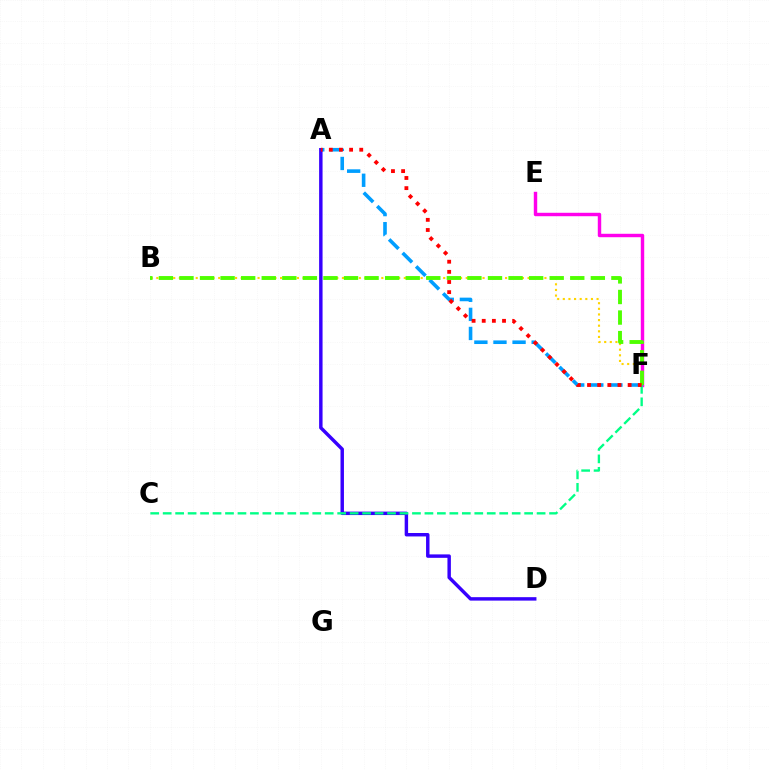{('A', 'F'): [{'color': '#009eff', 'line_style': 'dashed', 'thickness': 2.59}, {'color': '#ff0000', 'line_style': 'dotted', 'thickness': 2.76}], ('B', 'F'): [{'color': '#ffd500', 'line_style': 'dotted', 'thickness': 1.53}, {'color': '#4fff00', 'line_style': 'dashed', 'thickness': 2.79}], ('A', 'D'): [{'color': '#3700ff', 'line_style': 'solid', 'thickness': 2.48}], ('E', 'F'): [{'color': '#ff00ed', 'line_style': 'solid', 'thickness': 2.47}], ('C', 'F'): [{'color': '#00ff86', 'line_style': 'dashed', 'thickness': 1.69}]}